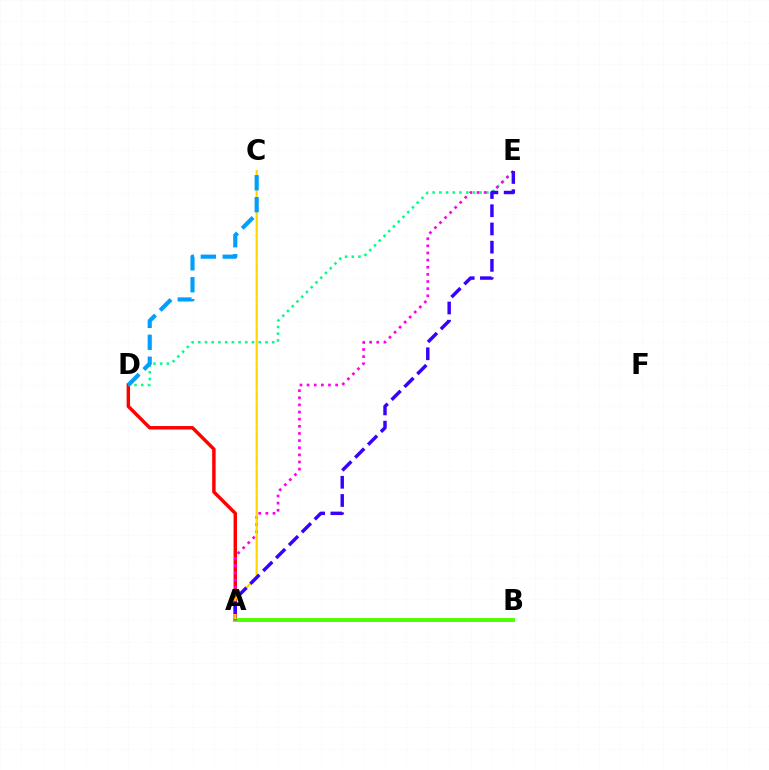{('A', 'D'): [{'color': '#ff0000', 'line_style': 'solid', 'thickness': 2.48}], ('D', 'E'): [{'color': '#00ff86', 'line_style': 'dotted', 'thickness': 1.82}], ('A', 'B'): [{'color': '#4fff00', 'line_style': 'solid', 'thickness': 2.81}], ('A', 'E'): [{'color': '#ff00ed', 'line_style': 'dotted', 'thickness': 1.94}, {'color': '#3700ff', 'line_style': 'dashed', 'thickness': 2.47}], ('A', 'C'): [{'color': '#ffd500', 'line_style': 'solid', 'thickness': 1.55}], ('C', 'D'): [{'color': '#009eff', 'line_style': 'dashed', 'thickness': 2.98}]}